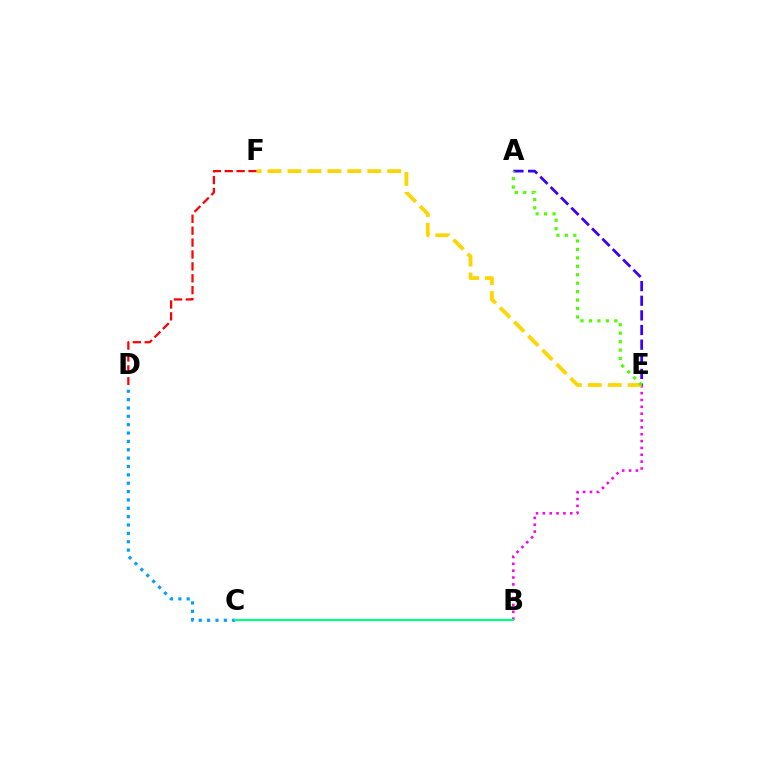{('D', 'F'): [{'color': '#ff0000', 'line_style': 'dashed', 'thickness': 1.62}], ('C', 'D'): [{'color': '#009eff', 'line_style': 'dotted', 'thickness': 2.27}], ('A', 'E'): [{'color': '#3700ff', 'line_style': 'dashed', 'thickness': 1.99}, {'color': '#4fff00', 'line_style': 'dotted', 'thickness': 2.29}], ('B', 'E'): [{'color': '#ff00ed', 'line_style': 'dotted', 'thickness': 1.86}], ('E', 'F'): [{'color': '#ffd500', 'line_style': 'dashed', 'thickness': 2.71}], ('B', 'C'): [{'color': '#00ff86', 'line_style': 'solid', 'thickness': 1.57}]}